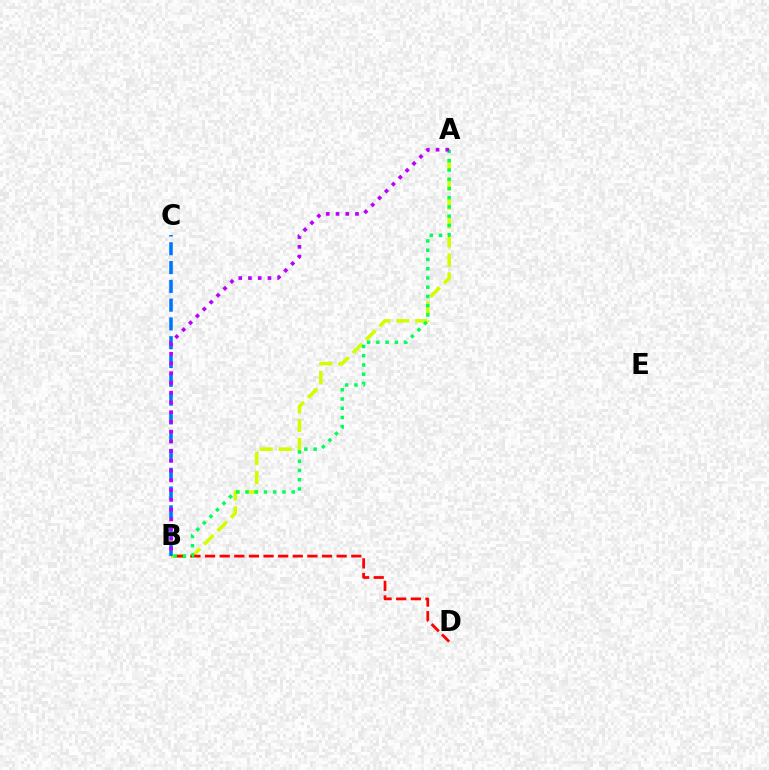{('A', 'B'): [{'color': '#d1ff00', 'line_style': 'dashed', 'thickness': 2.57}, {'color': '#00ff5c', 'line_style': 'dotted', 'thickness': 2.51}, {'color': '#b900ff', 'line_style': 'dotted', 'thickness': 2.65}], ('B', 'D'): [{'color': '#ff0000', 'line_style': 'dashed', 'thickness': 1.99}], ('B', 'C'): [{'color': '#0074ff', 'line_style': 'dashed', 'thickness': 2.55}]}